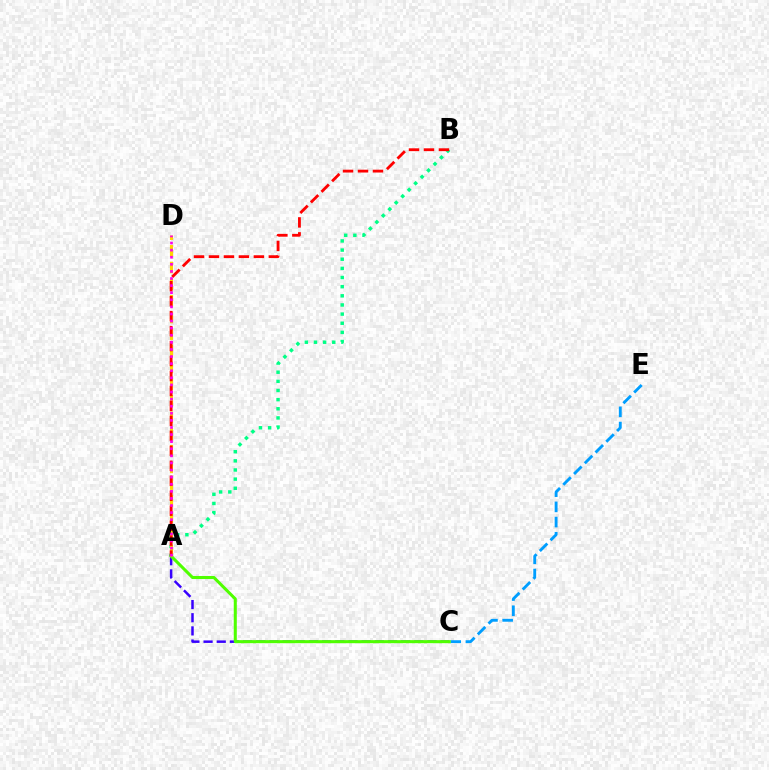{('A', 'C'): [{'color': '#3700ff', 'line_style': 'dashed', 'thickness': 1.79}, {'color': '#4fff00', 'line_style': 'solid', 'thickness': 2.2}], ('C', 'E'): [{'color': '#009eff', 'line_style': 'dashed', 'thickness': 2.06}], ('A', 'B'): [{'color': '#00ff86', 'line_style': 'dotted', 'thickness': 2.48}, {'color': '#ff0000', 'line_style': 'dashed', 'thickness': 2.03}], ('A', 'D'): [{'color': '#ffd500', 'line_style': 'dashed', 'thickness': 2.26}, {'color': '#ff00ed', 'line_style': 'dotted', 'thickness': 1.93}]}